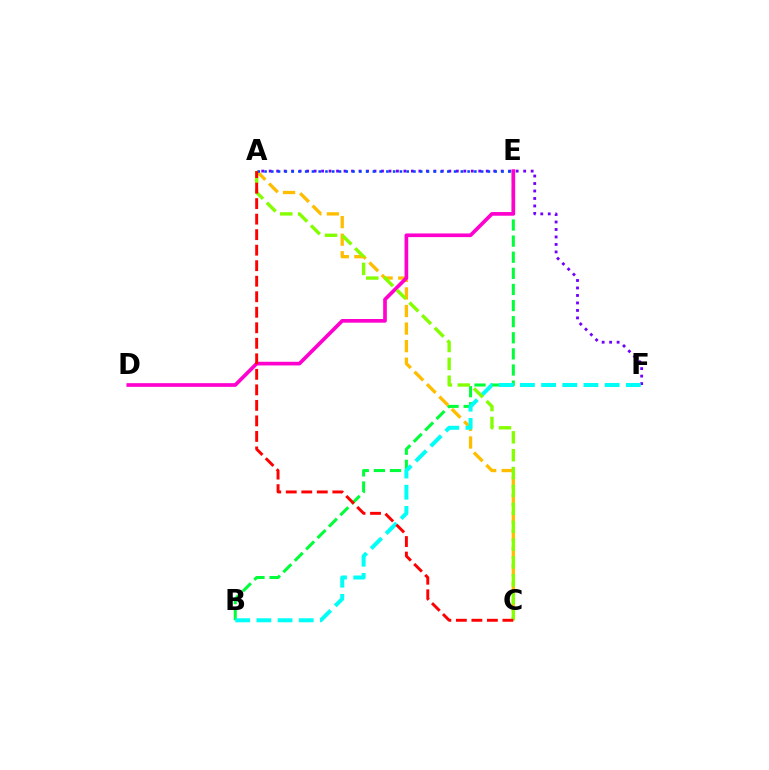{('B', 'E'): [{'color': '#00ff39', 'line_style': 'dashed', 'thickness': 2.19}], ('A', 'C'): [{'color': '#ffbd00', 'line_style': 'dashed', 'thickness': 2.39}, {'color': '#84ff00', 'line_style': 'dashed', 'thickness': 2.43}, {'color': '#ff0000', 'line_style': 'dashed', 'thickness': 2.11}], ('D', 'E'): [{'color': '#ff00cf', 'line_style': 'solid', 'thickness': 2.65}], ('A', 'F'): [{'color': '#7200ff', 'line_style': 'dotted', 'thickness': 2.03}], ('B', 'F'): [{'color': '#00fff6', 'line_style': 'dashed', 'thickness': 2.88}], ('A', 'E'): [{'color': '#004bff', 'line_style': 'dotted', 'thickness': 1.84}]}